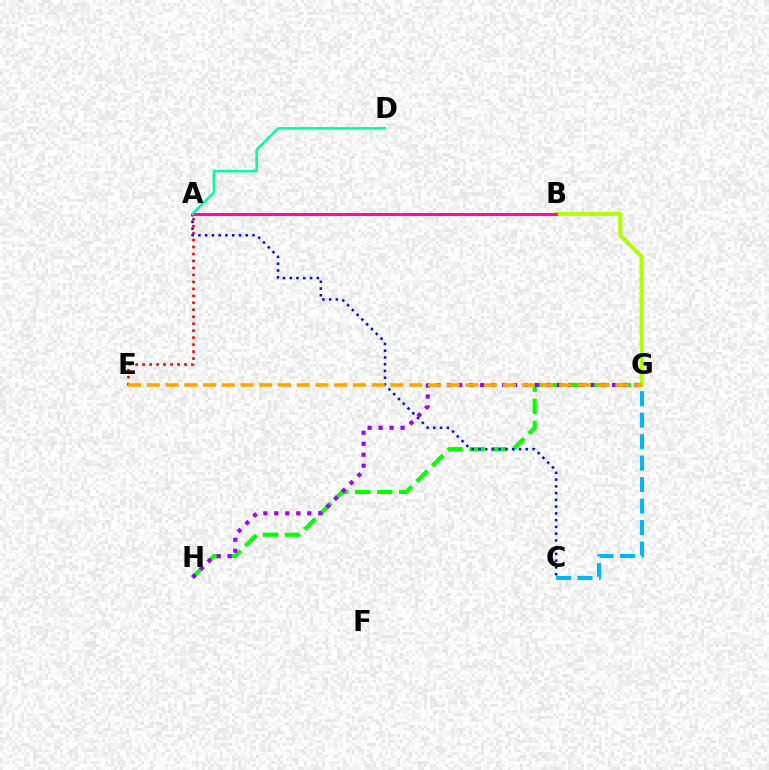{('B', 'G'): [{'color': '#b3ff00', 'line_style': 'solid', 'thickness': 2.91}], ('A', 'E'): [{'color': '#ff0000', 'line_style': 'dotted', 'thickness': 1.89}], ('C', 'G'): [{'color': '#00b5ff', 'line_style': 'dashed', 'thickness': 2.92}], ('G', 'H'): [{'color': '#08ff00', 'line_style': 'dashed', 'thickness': 2.99}, {'color': '#9b00ff', 'line_style': 'dotted', 'thickness': 2.98}], ('A', 'C'): [{'color': '#0010ff', 'line_style': 'dotted', 'thickness': 1.84}], ('E', 'G'): [{'color': '#ffa500', 'line_style': 'dashed', 'thickness': 2.55}], ('A', 'B'): [{'color': '#ff00bd', 'line_style': 'solid', 'thickness': 2.09}], ('A', 'D'): [{'color': '#00ff9d', 'line_style': 'solid', 'thickness': 1.81}]}